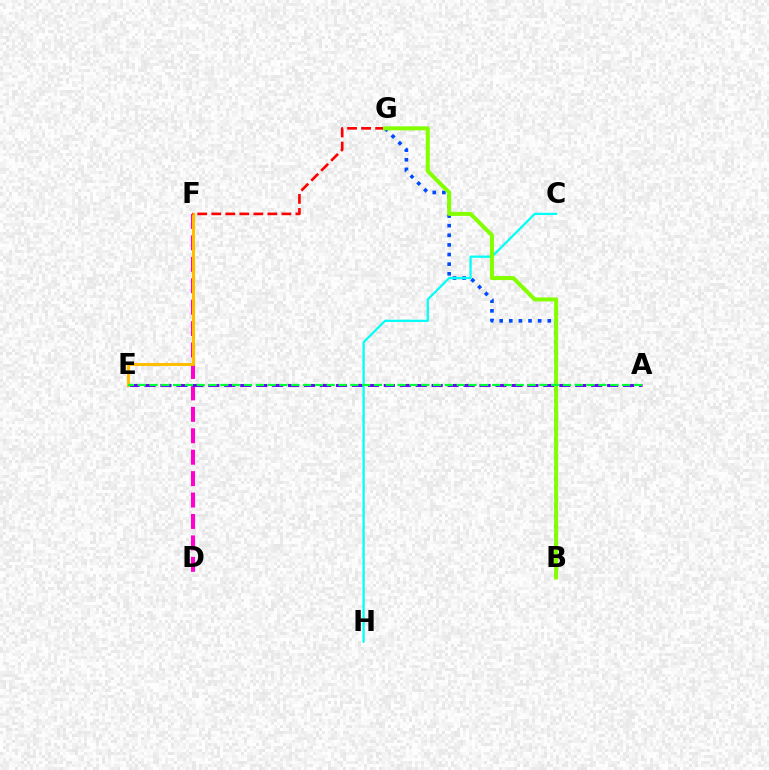{('D', 'F'): [{'color': '#ff00cf', 'line_style': 'dashed', 'thickness': 2.91}], ('A', 'E'): [{'color': '#7200ff', 'line_style': 'dashed', 'thickness': 2.17}, {'color': '#00ff39', 'line_style': 'dashed', 'thickness': 1.6}], ('B', 'G'): [{'color': '#004bff', 'line_style': 'dotted', 'thickness': 2.61}, {'color': '#84ff00', 'line_style': 'solid', 'thickness': 2.89}], ('C', 'H'): [{'color': '#00fff6', 'line_style': 'solid', 'thickness': 1.6}], ('E', 'F'): [{'color': '#ffbd00', 'line_style': 'solid', 'thickness': 2.21}], ('F', 'G'): [{'color': '#ff0000', 'line_style': 'dashed', 'thickness': 1.9}]}